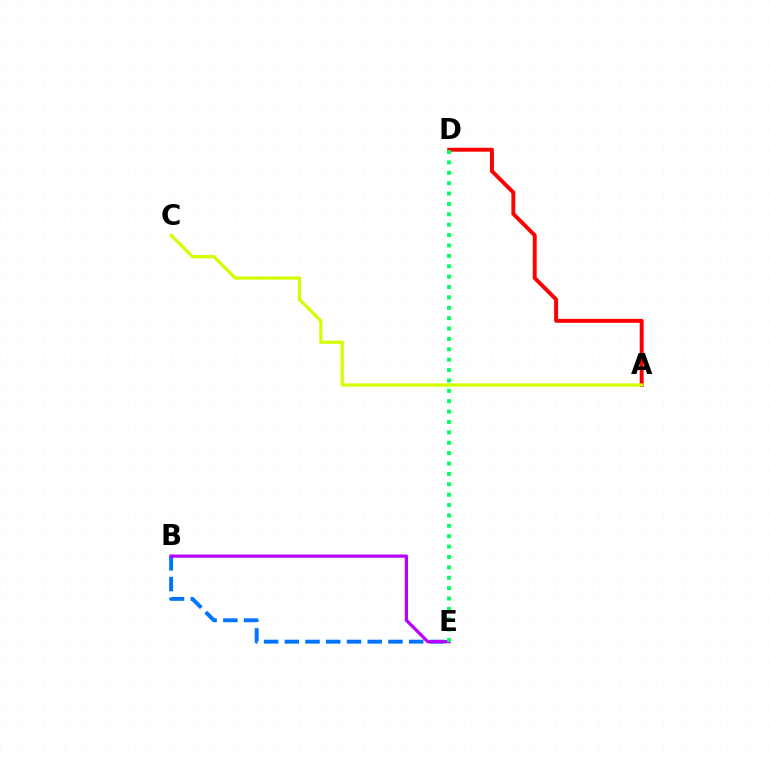{('B', 'E'): [{'color': '#0074ff', 'line_style': 'dashed', 'thickness': 2.82}, {'color': '#b900ff', 'line_style': 'solid', 'thickness': 2.33}], ('A', 'D'): [{'color': '#ff0000', 'line_style': 'solid', 'thickness': 2.83}], ('A', 'C'): [{'color': '#d1ff00', 'line_style': 'solid', 'thickness': 2.32}], ('D', 'E'): [{'color': '#00ff5c', 'line_style': 'dotted', 'thickness': 2.82}]}